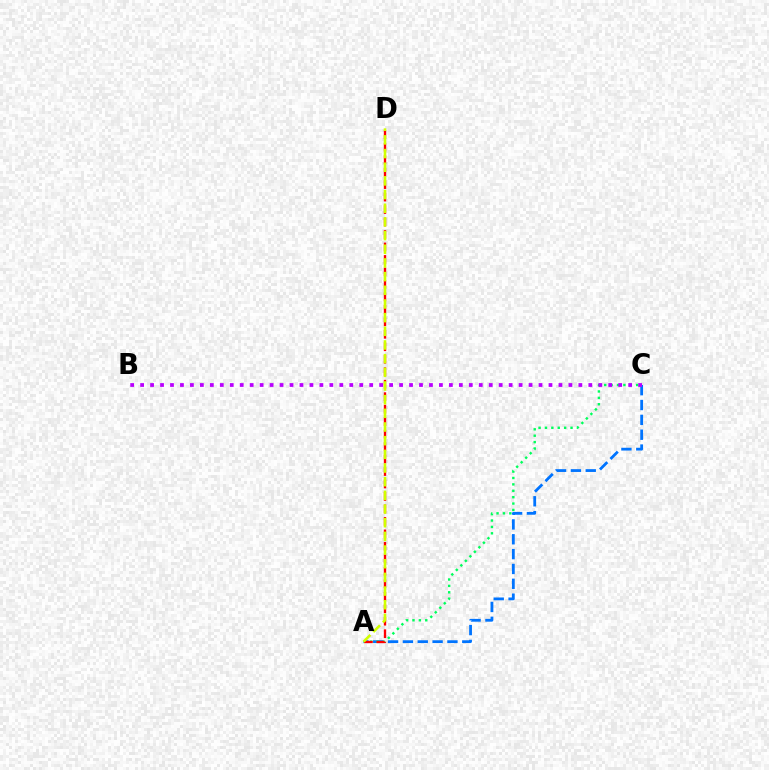{('A', 'C'): [{'color': '#0074ff', 'line_style': 'dashed', 'thickness': 2.02}, {'color': '#00ff5c', 'line_style': 'dotted', 'thickness': 1.74}], ('B', 'C'): [{'color': '#b900ff', 'line_style': 'dotted', 'thickness': 2.71}], ('A', 'D'): [{'color': '#ff0000', 'line_style': 'dashed', 'thickness': 1.69}, {'color': '#d1ff00', 'line_style': 'dashed', 'thickness': 1.86}]}